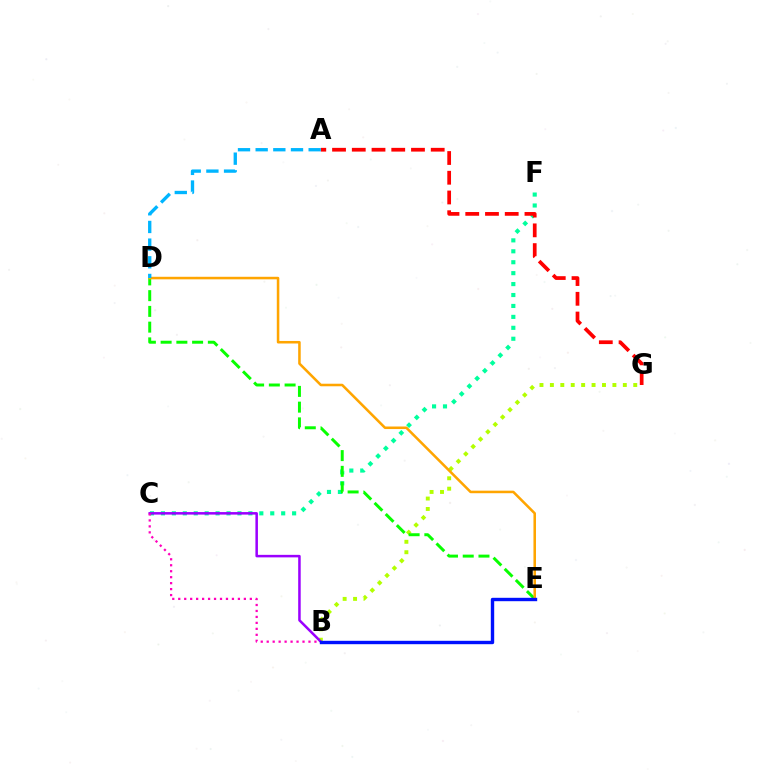{('C', 'F'): [{'color': '#00ff9d', 'line_style': 'dotted', 'thickness': 2.97}], ('B', 'G'): [{'color': '#b3ff00', 'line_style': 'dotted', 'thickness': 2.83}], ('B', 'C'): [{'color': '#9b00ff', 'line_style': 'solid', 'thickness': 1.81}, {'color': '#ff00bd', 'line_style': 'dotted', 'thickness': 1.62}], ('A', 'G'): [{'color': '#ff0000', 'line_style': 'dashed', 'thickness': 2.68}], ('D', 'E'): [{'color': '#08ff00', 'line_style': 'dashed', 'thickness': 2.14}, {'color': '#ffa500', 'line_style': 'solid', 'thickness': 1.83}], ('A', 'D'): [{'color': '#00b5ff', 'line_style': 'dashed', 'thickness': 2.4}], ('B', 'E'): [{'color': '#0010ff', 'line_style': 'solid', 'thickness': 2.44}]}